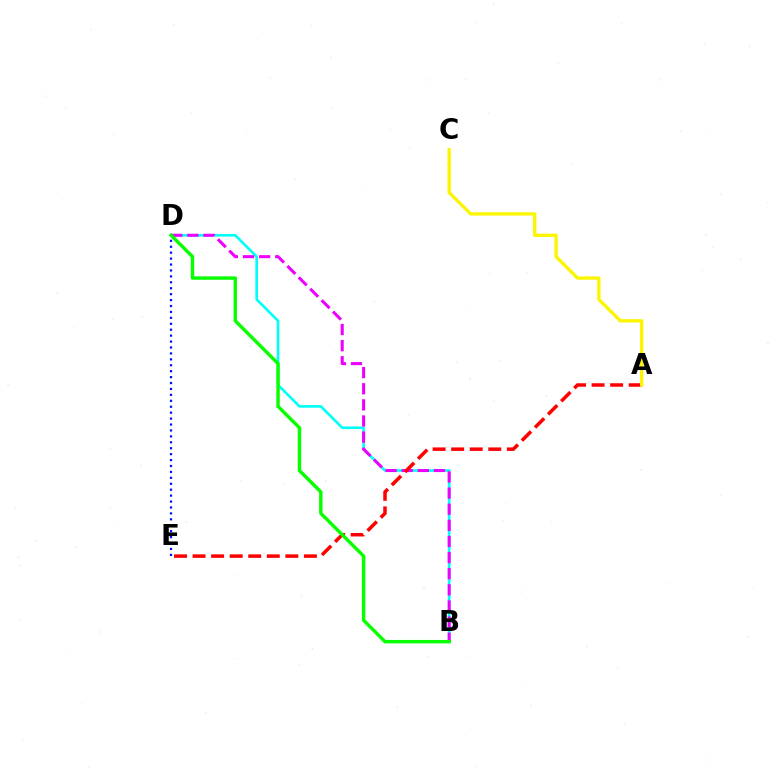{('B', 'D'): [{'color': '#00fff6', 'line_style': 'solid', 'thickness': 1.89}, {'color': '#ee00ff', 'line_style': 'dashed', 'thickness': 2.19}, {'color': '#08ff00', 'line_style': 'solid', 'thickness': 2.46}], ('D', 'E'): [{'color': '#0010ff', 'line_style': 'dotted', 'thickness': 1.61}], ('A', 'E'): [{'color': '#ff0000', 'line_style': 'dashed', 'thickness': 2.52}], ('A', 'C'): [{'color': '#fcf500', 'line_style': 'solid', 'thickness': 2.4}]}